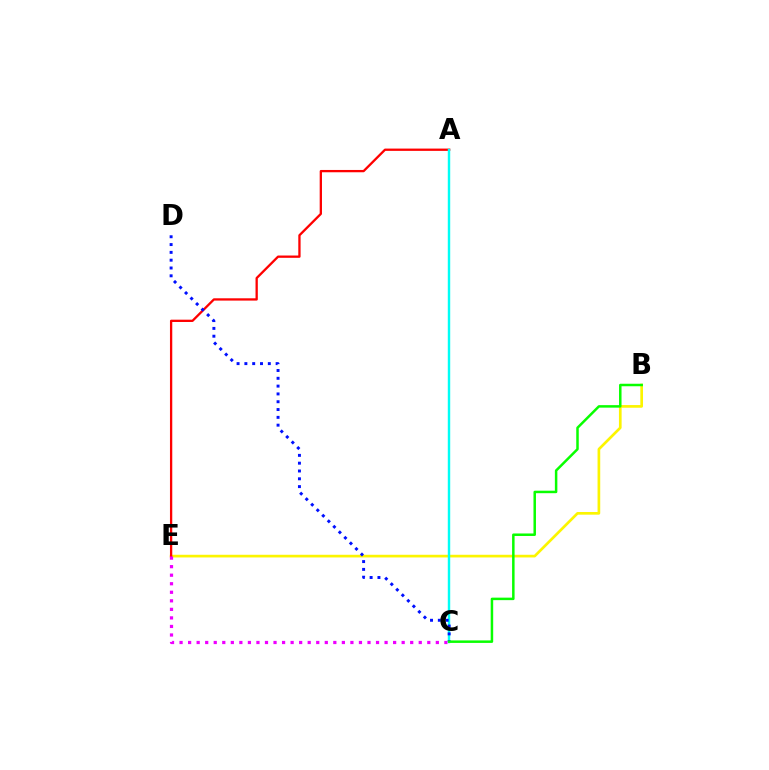{('B', 'E'): [{'color': '#fcf500', 'line_style': 'solid', 'thickness': 1.93}], ('A', 'E'): [{'color': '#ff0000', 'line_style': 'solid', 'thickness': 1.66}], ('C', 'E'): [{'color': '#ee00ff', 'line_style': 'dotted', 'thickness': 2.32}], ('A', 'C'): [{'color': '#00fff6', 'line_style': 'solid', 'thickness': 1.75}], ('C', 'D'): [{'color': '#0010ff', 'line_style': 'dotted', 'thickness': 2.12}], ('B', 'C'): [{'color': '#08ff00', 'line_style': 'solid', 'thickness': 1.8}]}